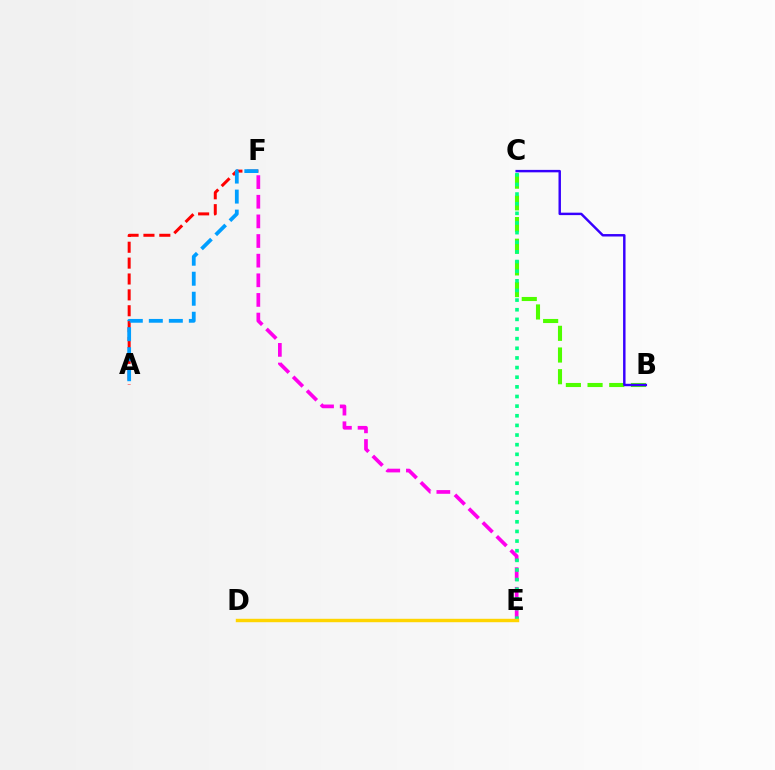{('B', 'C'): [{'color': '#4fff00', 'line_style': 'dashed', 'thickness': 2.95}, {'color': '#3700ff', 'line_style': 'solid', 'thickness': 1.76}], ('E', 'F'): [{'color': '#ff00ed', 'line_style': 'dashed', 'thickness': 2.67}], ('C', 'E'): [{'color': '#00ff86', 'line_style': 'dotted', 'thickness': 2.62}], ('A', 'F'): [{'color': '#ff0000', 'line_style': 'dashed', 'thickness': 2.16}, {'color': '#009eff', 'line_style': 'dashed', 'thickness': 2.72}], ('D', 'E'): [{'color': '#ffd500', 'line_style': 'solid', 'thickness': 2.46}]}